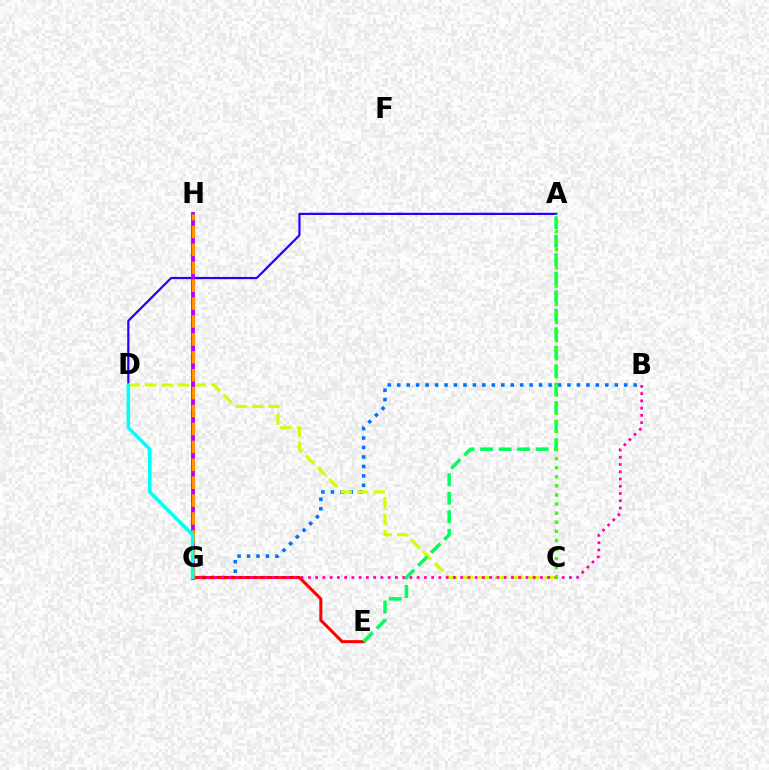{('B', 'G'): [{'color': '#0074ff', 'line_style': 'dotted', 'thickness': 2.57}, {'color': '#ff00ac', 'line_style': 'dotted', 'thickness': 1.97}], ('A', 'D'): [{'color': '#2500ff', 'line_style': 'solid', 'thickness': 1.6}], ('C', 'D'): [{'color': '#d1ff00', 'line_style': 'dashed', 'thickness': 2.25}], ('E', 'G'): [{'color': '#ff0000', 'line_style': 'solid', 'thickness': 2.19}], ('G', 'H'): [{'color': '#b900ff', 'line_style': 'solid', 'thickness': 2.79}, {'color': '#ff9400', 'line_style': 'dashed', 'thickness': 2.43}], ('D', 'G'): [{'color': '#00fff6', 'line_style': 'solid', 'thickness': 2.53}], ('A', 'E'): [{'color': '#00ff5c', 'line_style': 'dashed', 'thickness': 2.51}], ('A', 'C'): [{'color': '#3dff00', 'line_style': 'dotted', 'thickness': 2.47}]}